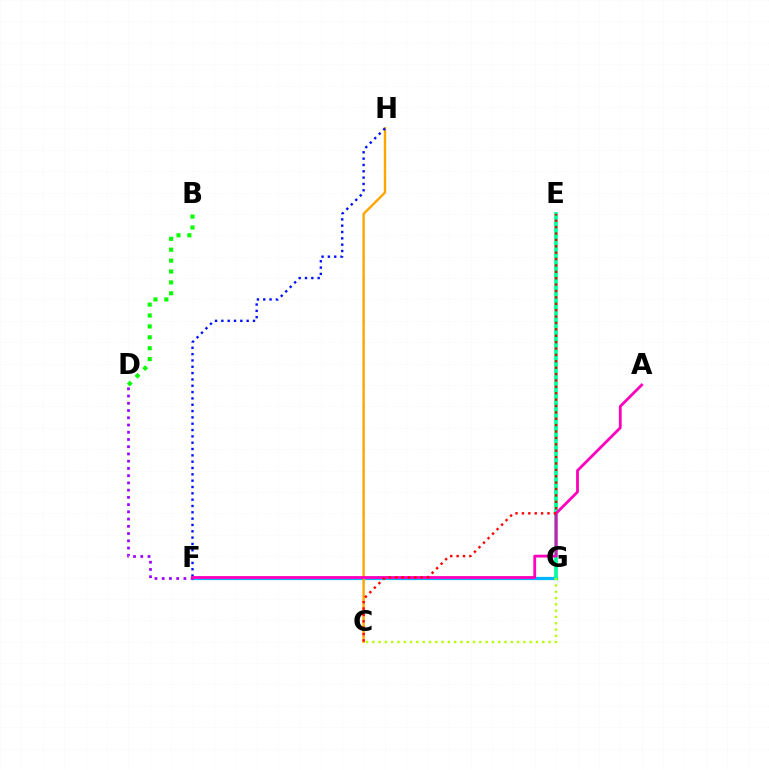{('F', 'G'): [{'color': '#00b5ff', 'line_style': 'solid', 'thickness': 2.33}], ('C', 'H'): [{'color': '#ffa500', 'line_style': 'solid', 'thickness': 1.72}], ('B', 'D'): [{'color': '#08ff00', 'line_style': 'dotted', 'thickness': 2.96}], ('E', 'G'): [{'color': '#00ff9d', 'line_style': 'solid', 'thickness': 2.67}], ('D', 'F'): [{'color': '#9b00ff', 'line_style': 'dotted', 'thickness': 1.97}], ('F', 'H'): [{'color': '#0010ff', 'line_style': 'dotted', 'thickness': 1.72}], ('A', 'F'): [{'color': '#ff00bd', 'line_style': 'solid', 'thickness': 2.01}], ('C', 'E'): [{'color': '#ff0000', 'line_style': 'dotted', 'thickness': 1.74}], ('C', 'G'): [{'color': '#b3ff00', 'line_style': 'dotted', 'thickness': 1.71}]}